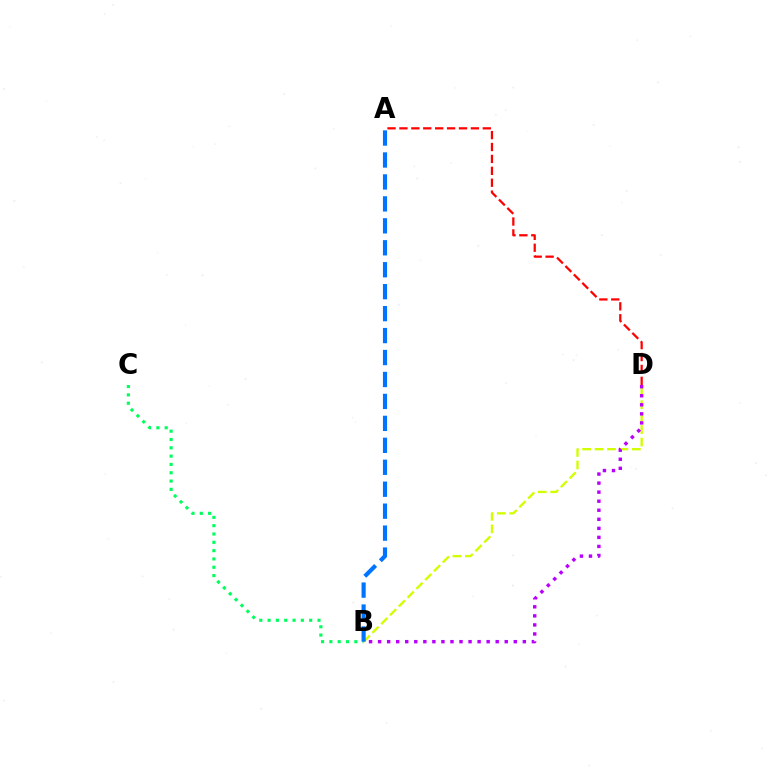{('A', 'D'): [{'color': '#ff0000', 'line_style': 'dashed', 'thickness': 1.62}], ('B', 'D'): [{'color': '#d1ff00', 'line_style': 'dashed', 'thickness': 1.69}, {'color': '#b900ff', 'line_style': 'dotted', 'thickness': 2.46}], ('B', 'C'): [{'color': '#00ff5c', 'line_style': 'dotted', 'thickness': 2.26}], ('A', 'B'): [{'color': '#0074ff', 'line_style': 'dashed', 'thickness': 2.98}]}